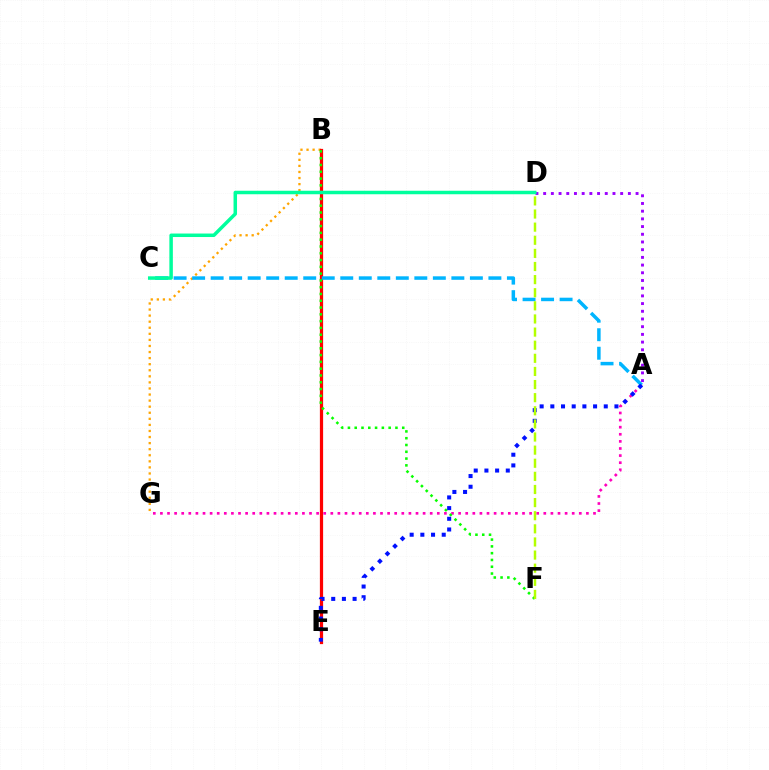{('B', 'G'): [{'color': '#ffa500', 'line_style': 'dotted', 'thickness': 1.65}], ('A', 'D'): [{'color': '#9b00ff', 'line_style': 'dotted', 'thickness': 2.09}], ('B', 'E'): [{'color': '#ff0000', 'line_style': 'solid', 'thickness': 2.33}], ('A', 'G'): [{'color': '#ff00bd', 'line_style': 'dotted', 'thickness': 1.93}], ('A', 'C'): [{'color': '#00b5ff', 'line_style': 'dashed', 'thickness': 2.52}], ('B', 'F'): [{'color': '#08ff00', 'line_style': 'dotted', 'thickness': 1.84}], ('A', 'E'): [{'color': '#0010ff', 'line_style': 'dotted', 'thickness': 2.9}], ('D', 'F'): [{'color': '#b3ff00', 'line_style': 'dashed', 'thickness': 1.78}], ('C', 'D'): [{'color': '#00ff9d', 'line_style': 'solid', 'thickness': 2.52}]}